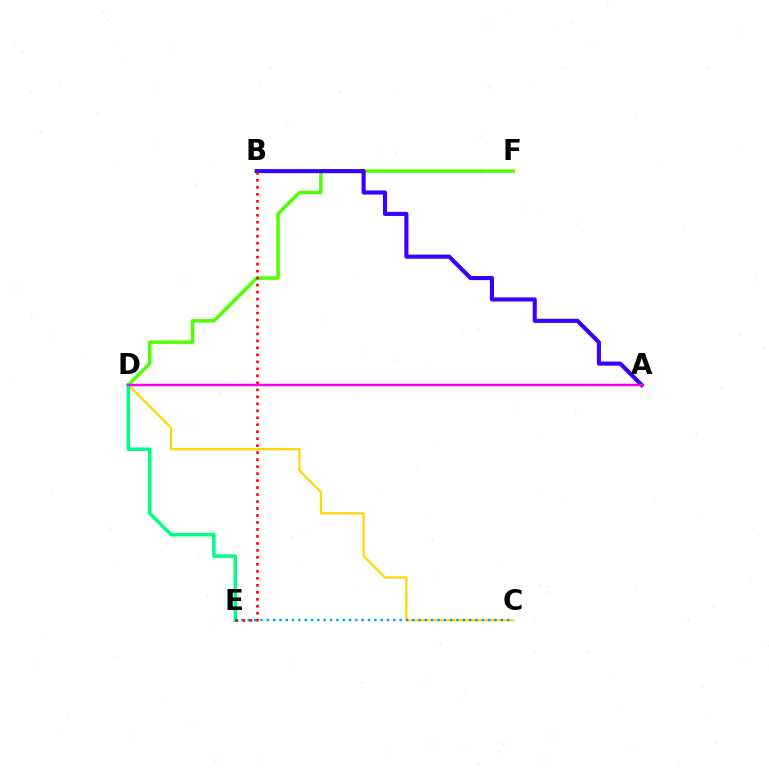{('D', 'F'): [{'color': '#4fff00', 'line_style': 'solid', 'thickness': 2.49}], ('C', 'D'): [{'color': '#ffd500', 'line_style': 'solid', 'thickness': 1.59}], ('D', 'E'): [{'color': '#00ff86', 'line_style': 'solid', 'thickness': 2.53}], ('A', 'B'): [{'color': '#3700ff', 'line_style': 'solid', 'thickness': 2.96}], ('C', 'E'): [{'color': '#009eff', 'line_style': 'dotted', 'thickness': 1.72}], ('B', 'E'): [{'color': '#ff0000', 'line_style': 'dotted', 'thickness': 1.9}], ('A', 'D'): [{'color': '#ff00ed', 'line_style': 'solid', 'thickness': 1.78}]}